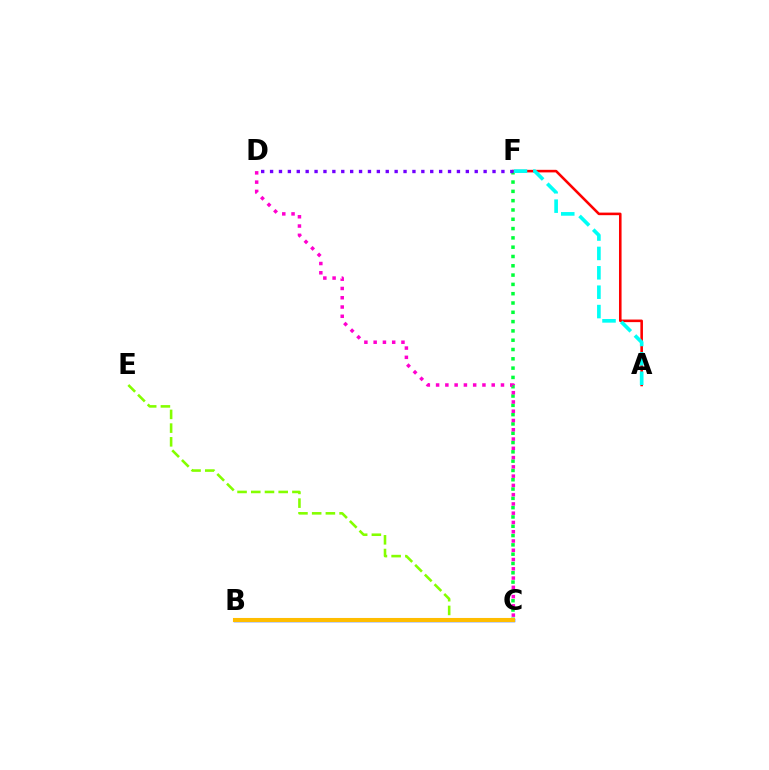{('B', 'C'): [{'color': '#004bff', 'line_style': 'solid', 'thickness': 2.5}, {'color': '#ffbd00', 'line_style': 'solid', 'thickness': 2.93}], ('C', 'F'): [{'color': '#00ff39', 'line_style': 'dotted', 'thickness': 2.53}], ('C', 'D'): [{'color': '#ff00cf', 'line_style': 'dotted', 'thickness': 2.52}], ('C', 'E'): [{'color': '#84ff00', 'line_style': 'dashed', 'thickness': 1.86}], ('A', 'F'): [{'color': '#ff0000', 'line_style': 'solid', 'thickness': 1.85}, {'color': '#00fff6', 'line_style': 'dashed', 'thickness': 2.63}], ('D', 'F'): [{'color': '#7200ff', 'line_style': 'dotted', 'thickness': 2.42}]}